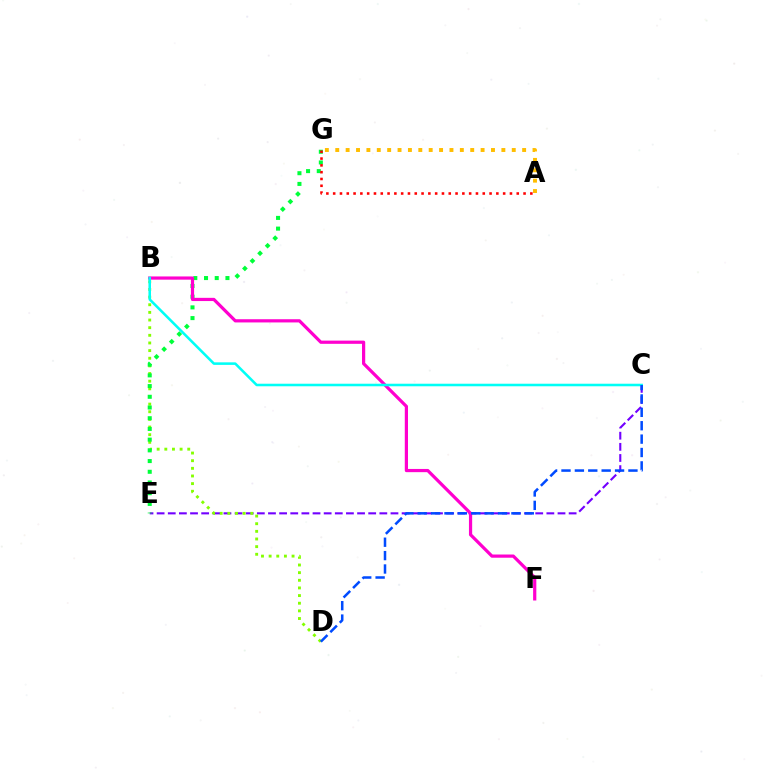{('C', 'E'): [{'color': '#7200ff', 'line_style': 'dashed', 'thickness': 1.51}], ('B', 'D'): [{'color': '#84ff00', 'line_style': 'dotted', 'thickness': 2.08}], ('E', 'G'): [{'color': '#00ff39', 'line_style': 'dotted', 'thickness': 2.91}], ('B', 'F'): [{'color': '#ff00cf', 'line_style': 'solid', 'thickness': 2.31}], ('B', 'C'): [{'color': '#00fff6', 'line_style': 'solid', 'thickness': 1.84}], ('C', 'D'): [{'color': '#004bff', 'line_style': 'dashed', 'thickness': 1.82}], ('A', 'G'): [{'color': '#ff0000', 'line_style': 'dotted', 'thickness': 1.85}, {'color': '#ffbd00', 'line_style': 'dotted', 'thickness': 2.82}]}